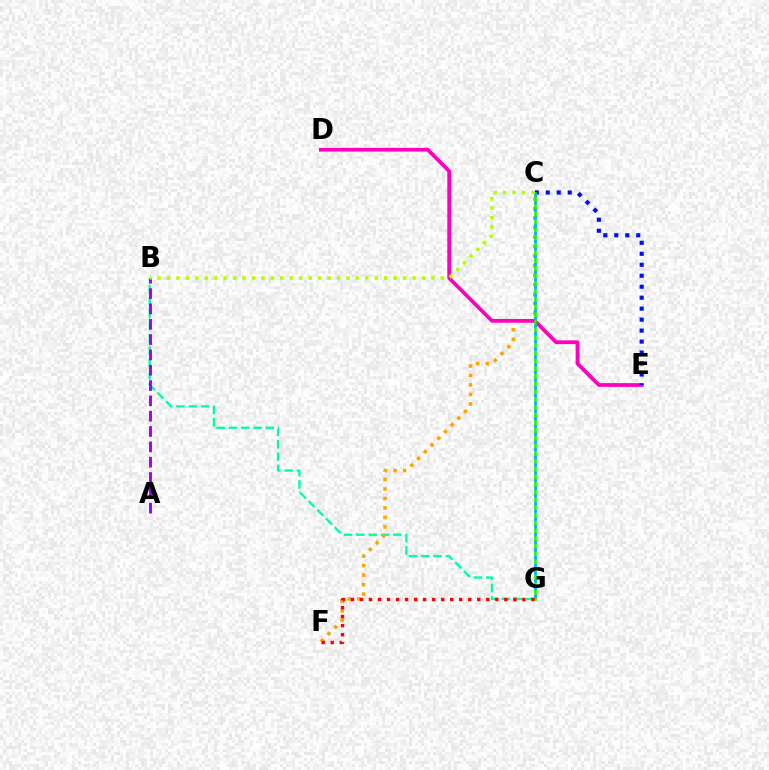{('B', 'G'): [{'color': '#00ff9d', 'line_style': 'dashed', 'thickness': 1.67}], ('C', 'F'): [{'color': '#ffa500', 'line_style': 'dotted', 'thickness': 2.58}], ('D', 'E'): [{'color': '#ff00bd', 'line_style': 'solid', 'thickness': 2.69}], ('C', 'E'): [{'color': '#0010ff', 'line_style': 'dotted', 'thickness': 2.98}], ('C', 'G'): [{'color': '#08ff00', 'line_style': 'solid', 'thickness': 1.8}, {'color': '#00b5ff', 'line_style': 'dotted', 'thickness': 2.1}], ('F', 'G'): [{'color': '#ff0000', 'line_style': 'dotted', 'thickness': 2.45}], ('A', 'B'): [{'color': '#9b00ff', 'line_style': 'dashed', 'thickness': 2.08}], ('B', 'C'): [{'color': '#b3ff00', 'line_style': 'dotted', 'thickness': 2.57}]}